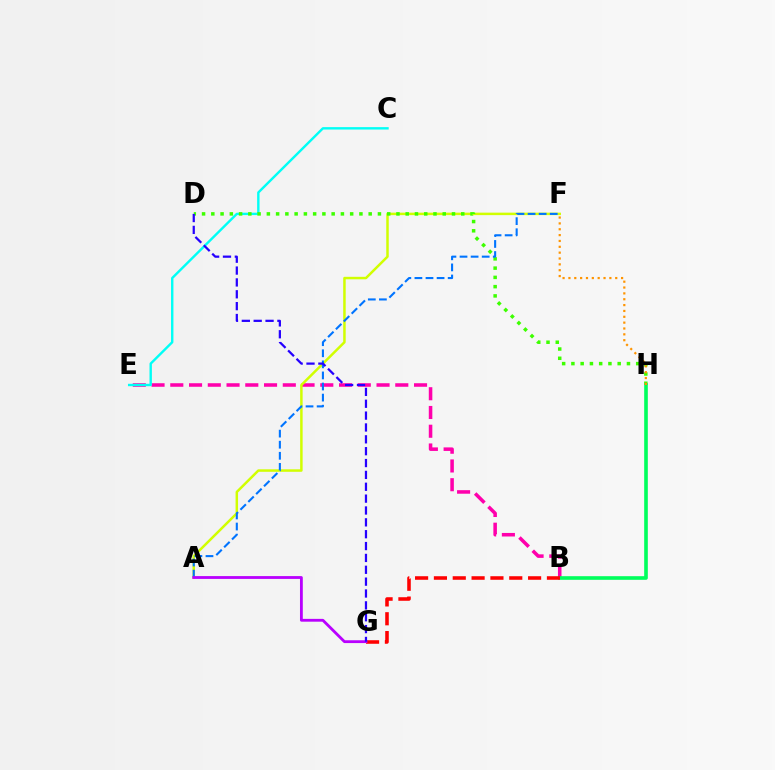{('B', 'E'): [{'color': '#ff00ac', 'line_style': 'dashed', 'thickness': 2.55}], ('A', 'F'): [{'color': '#d1ff00', 'line_style': 'solid', 'thickness': 1.79}, {'color': '#0074ff', 'line_style': 'dashed', 'thickness': 1.51}], ('C', 'E'): [{'color': '#00fff6', 'line_style': 'solid', 'thickness': 1.73}], ('D', 'H'): [{'color': '#3dff00', 'line_style': 'dotted', 'thickness': 2.52}], ('B', 'H'): [{'color': '#00ff5c', 'line_style': 'solid', 'thickness': 2.62}], ('B', 'G'): [{'color': '#ff0000', 'line_style': 'dashed', 'thickness': 2.56}], ('F', 'H'): [{'color': '#ff9400', 'line_style': 'dotted', 'thickness': 1.59}], ('A', 'G'): [{'color': '#b900ff', 'line_style': 'solid', 'thickness': 2.03}], ('D', 'G'): [{'color': '#2500ff', 'line_style': 'dashed', 'thickness': 1.61}]}